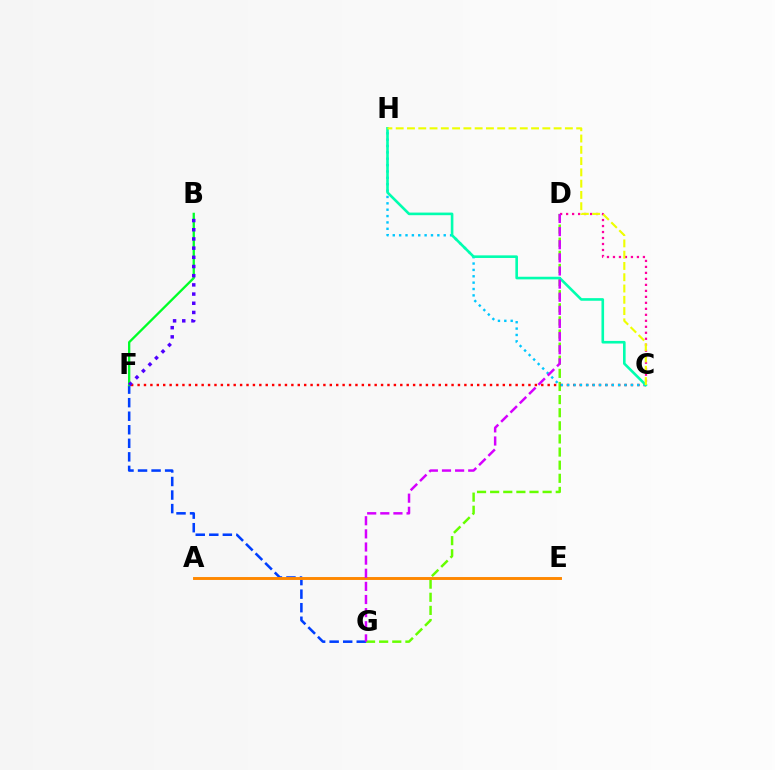{('D', 'G'): [{'color': '#66ff00', 'line_style': 'dashed', 'thickness': 1.78}, {'color': '#d600ff', 'line_style': 'dashed', 'thickness': 1.78}], ('F', 'G'): [{'color': '#003fff', 'line_style': 'dashed', 'thickness': 1.84}], ('B', 'F'): [{'color': '#00ff27', 'line_style': 'solid', 'thickness': 1.66}, {'color': '#4f00ff', 'line_style': 'dotted', 'thickness': 2.5}], ('A', 'E'): [{'color': '#ff8800', 'line_style': 'solid', 'thickness': 2.1}], ('C', 'D'): [{'color': '#ff00a0', 'line_style': 'dotted', 'thickness': 1.63}], ('C', 'F'): [{'color': '#ff0000', 'line_style': 'dotted', 'thickness': 1.74}], ('C', 'H'): [{'color': '#00c7ff', 'line_style': 'dotted', 'thickness': 1.73}, {'color': '#00ffaf', 'line_style': 'solid', 'thickness': 1.88}, {'color': '#eeff00', 'line_style': 'dashed', 'thickness': 1.53}]}